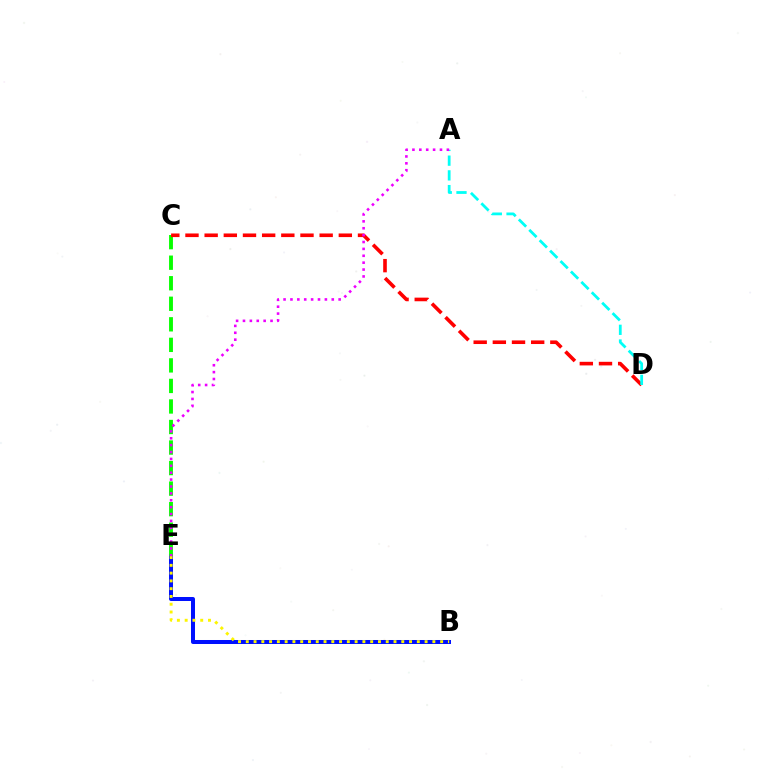{('B', 'E'): [{'color': '#0010ff', 'line_style': 'solid', 'thickness': 2.88}, {'color': '#fcf500', 'line_style': 'dotted', 'thickness': 2.11}], ('C', 'E'): [{'color': '#08ff00', 'line_style': 'dashed', 'thickness': 2.79}], ('C', 'D'): [{'color': '#ff0000', 'line_style': 'dashed', 'thickness': 2.6}], ('A', 'D'): [{'color': '#00fff6', 'line_style': 'dashed', 'thickness': 2.0}], ('A', 'E'): [{'color': '#ee00ff', 'line_style': 'dotted', 'thickness': 1.87}]}